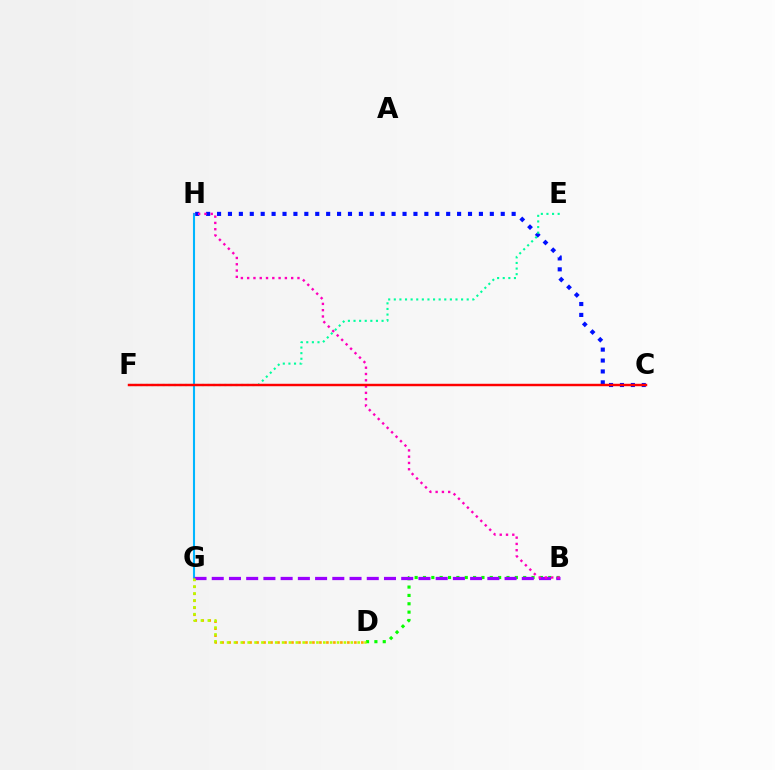{('B', 'D'): [{'color': '#08ff00', 'line_style': 'dotted', 'thickness': 2.27}], ('C', 'H'): [{'color': '#0010ff', 'line_style': 'dotted', 'thickness': 2.96}], ('G', 'H'): [{'color': '#00b5ff', 'line_style': 'solid', 'thickness': 1.5}], ('D', 'G'): [{'color': '#ffa500', 'line_style': 'dotted', 'thickness': 1.9}, {'color': '#b3ff00', 'line_style': 'dotted', 'thickness': 1.87}], ('E', 'F'): [{'color': '#00ff9d', 'line_style': 'dotted', 'thickness': 1.52}], ('B', 'G'): [{'color': '#9b00ff', 'line_style': 'dashed', 'thickness': 2.34}], ('B', 'H'): [{'color': '#ff00bd', 'line_style': 'dotted', 'thickness': 1.71}], ('C', 'F'): [{'color': '#ff0000', 'line_style': 'solid', 'thickness': 1.76}]}